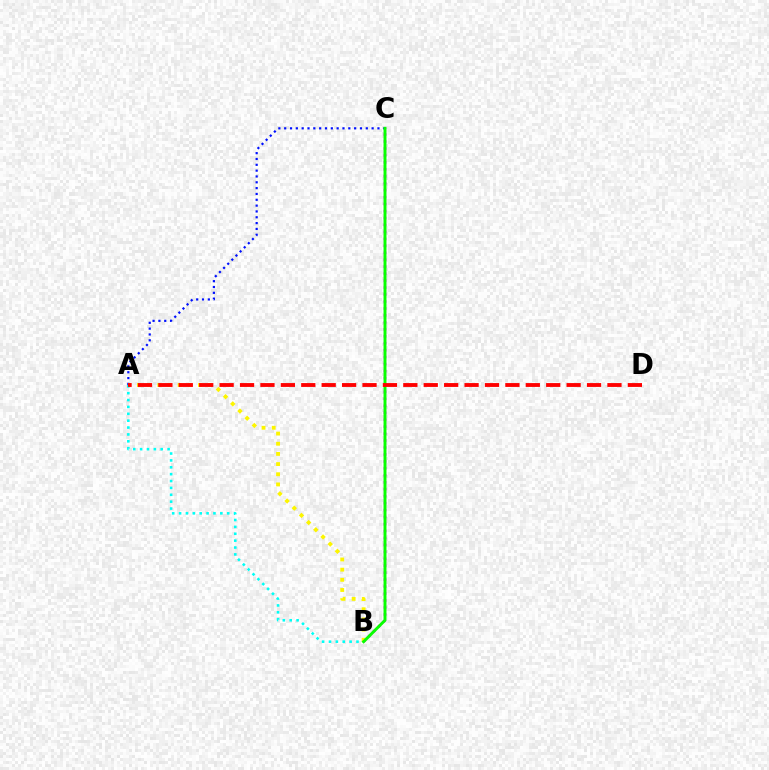{('B', 'C'): [{'color': '#ee00ff', 'line_style': 'dotted', 'thickness': 1.89}, {'color': '#08ff00', 'line_style': 'solid', 'thickness': 2.11}], ('A', 'C'): [{'color': '#0010ff', 'line_style': 'dotted', 'thickness': 1.58}], ('A', 'B'): [{'color': '#00fff6', 'line_style': 'dotted', 'thickness': 1.87}, {'color': '#fcf500', 'line_style': 'dotted', 'thickness': 2.76}], ('A', 'D'): [{'color': '#ff0000', 'line_style': 'dashed', 'thickness': 2.77}]}